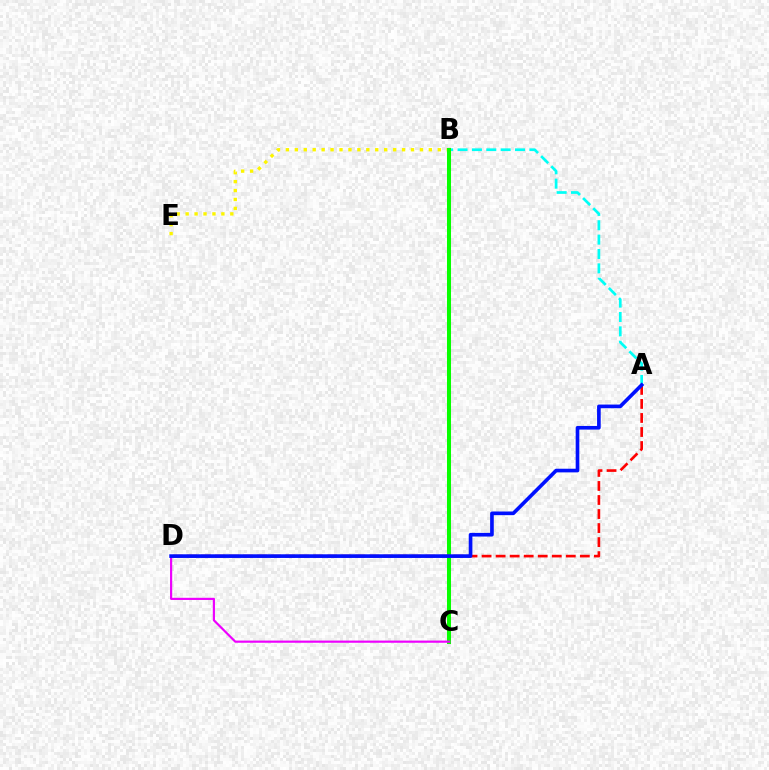{('A', 'B'): [{'color': '#00fff6', 'line_style': 'dashed', 'thickness': 1.95}], ('B', 'E'): [{'color': '#fcf500', 'line_style': 'dotted', 'thickness': 2.43}], ('B', 'C'): [{'color': '#08ff00', 'line_style': 'solid', 'thickness': 2.9}], ('A', 'D'): [{'color': '#ff0000', 'line_style': 'dashed', 'thickness': 1.91}, {'color': '#0010ff', 'line_style': 'solid', 'thickness': 2.63}], ('C', 'D'): [{'color': '#ee00ff', 'line_style': 'solid', 'thickness': 1.57}]}